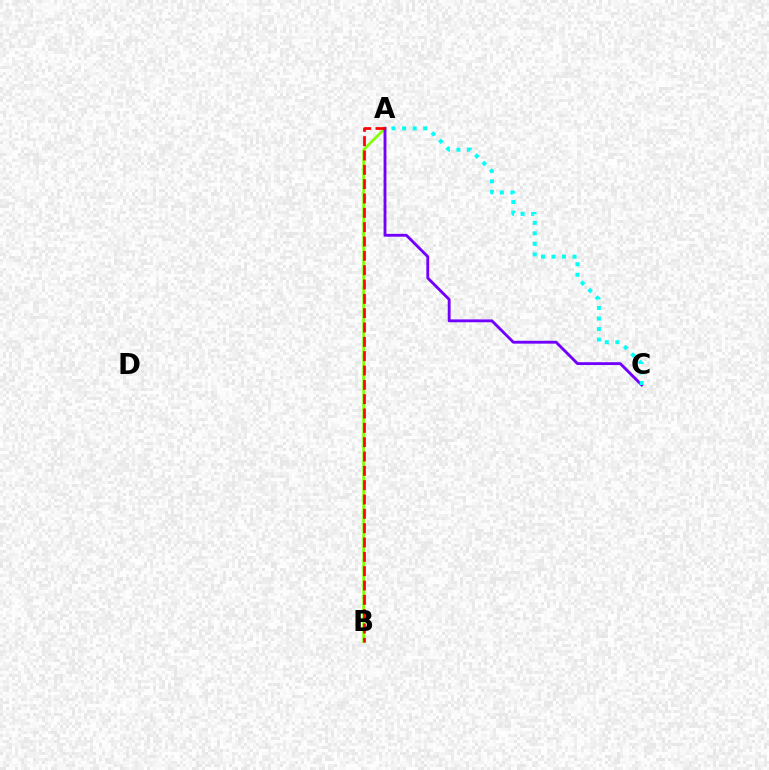{('A', 'B'): [{'color': '#84ff00', 'line_style': 'solid', 'thickness': 1.95}, {'color': '#ff0000', 'line_style': 'dashed', 'thickness': 1.95}], ('A', 'C'): [{'color': '#7200ff', 'line_style': 'solid', 'thickness': 2.06}, {'color': '#00fff6', 'line_style': 'dotted', 'thickness': 2.86}]}